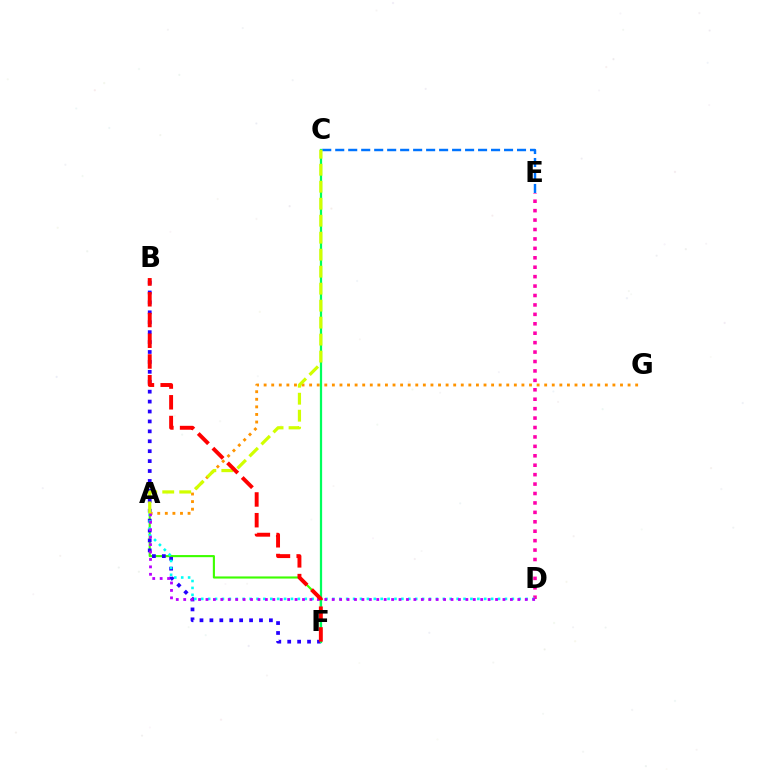{('C', 'E'): [{'color': '#0074ff', 'line_style': 'dashed', 'thickness': 1.76}], ('A', 'F'): [{'color': '#3dff00', 'line_style': 'solid', 'thickness': 1.53}], ('D', 'E'): [{'color': '#ff00ac', 'line_style': 'dotted', 'thickness': 2.56}], ('B', 'F'): [{'color': '#2500ff', 'line_style': 'dotted', 'thickness': 2.7}, {'color': '#ff0000', 'line_style': 'dashed', 'thickness': 2.82}], ('A', 'D'): [{'color': '#00fff6', 'line_style': 'dotted', 'thickness': 1.88}, {'color': '#b900ff', 'line_style': 'dotted', 'thickness': 2.02}], ('A', 'G'): [{'color': '#ff9400', 'line_style': 'dotted', 'thickness': 2.06}], ('C', 'F'): [{'color': '#00ff5c', 'line_style': 'solid', 'thickness': 1.62}], ('A', 'C'): [{'color': '#d1ff00', 'line_style': 'dashed', 'thickness': 2.31}]}